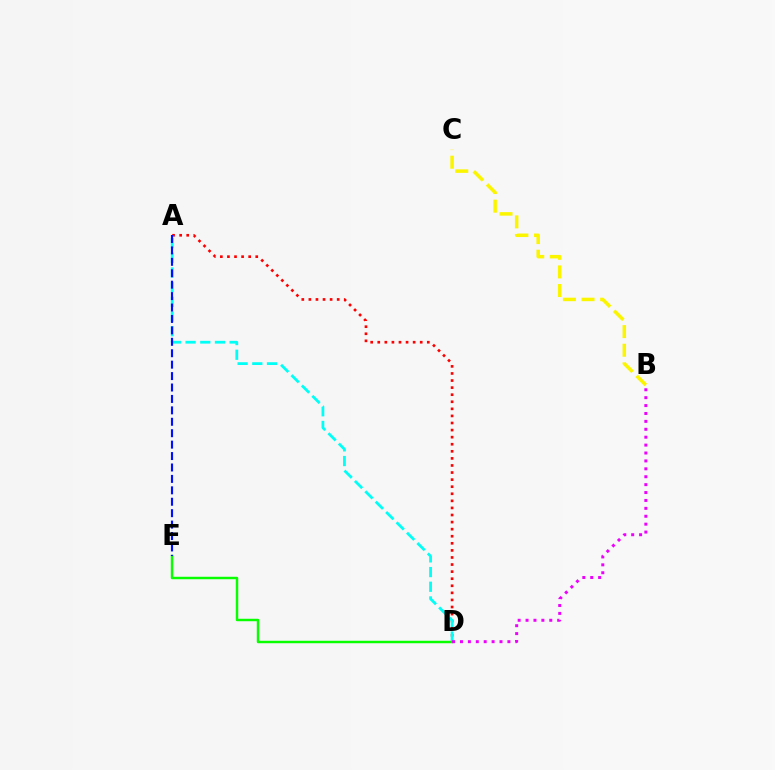{('A', 'D'): [{'color': '#ff0000', 'line_style': 'dotted', 'thickness': 1.92}, {'color': '#00fff6', 'line_style': 'dashed', 'thickness': 2.0}], ('D', 'E'): [{'color': '#08ff00', 'line_style': 'solid', 'thickness': 1.77}], ('B', 'D'): [{'color': '#ee00ff', 'line_style': 'dotted', 'thickness': 2.15}], ('B', 'C'): [{'color': '#fcf500', 'line_style': 'dashed', 'thickness': 2.53}], ('A', 'E'): [{'color': '#0010ff', 'line_style': 'dashed', 'thickness': 1.55}]}